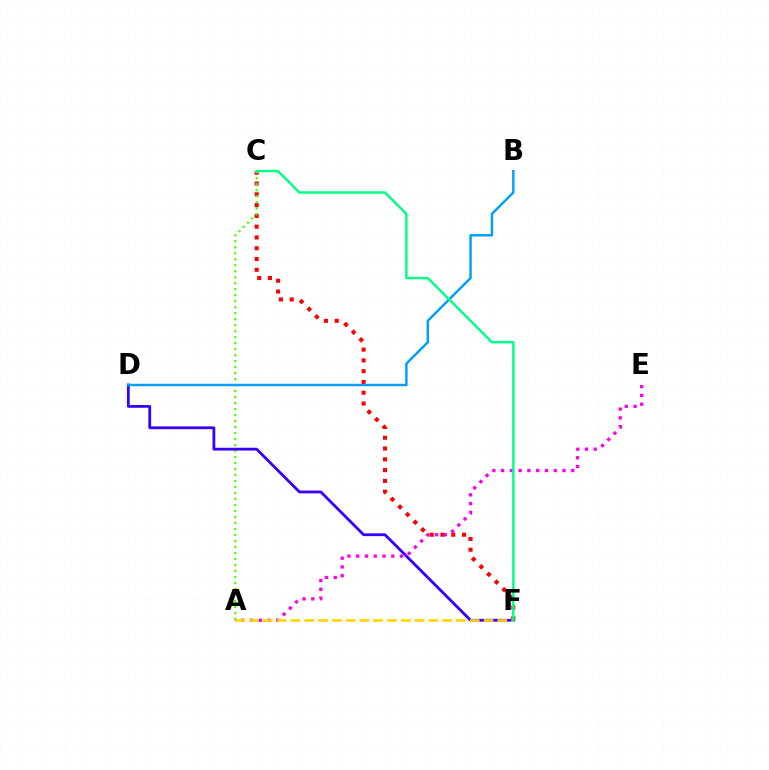{('C', 'F'): [{'color': '#ff0000', 'line_style': 'dotted', 'thickness': 2.93}, {'color': '#00ff86', 'line_style': 'solid', 'thickness': 1.76}], ('A', 'C'): [{'color': '#4fff00', 'line_style': 'dotted', 'thickness': 1.63}], ('D', 'F'): [{'color': '#3700ff', 'line_style': 'solid', 'thickness': 2.02}], ('B', 'D'): [{'color': '#009eff', 'line_style': 'solid', 'thickness': 1.75}], ('A', 'E'): [{'color': '#ff00ed', 'line_style': 'dotted', 'thickness': 2.38}], ('A', 'F'): [{'color': '#ffd500', 'line_style': 'dashed', 'thickness': 1.87}]}